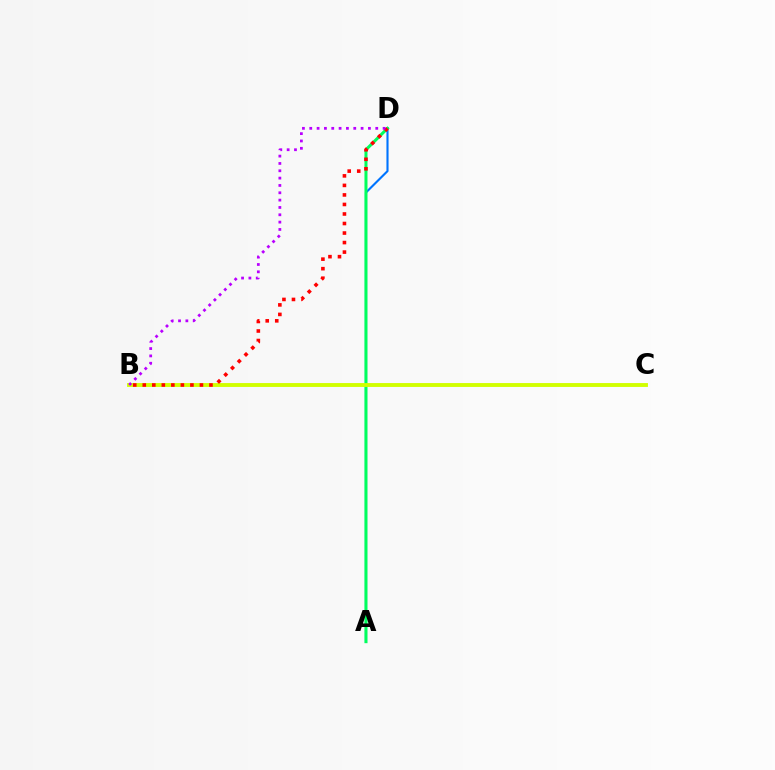{('A', 'D'): [{'color': '#0074ff', 'line_style': 'solid', 'thickness': 1.52}, {'color': '#00ff5c', 'line_style': 'solid', 'thickness': 2.18}], ('B', 'C'): [{'color': '#d1ff00', 'line_style': 'solid', 'thickness': 2.79}], ('B', 'D'): [{'color': '#ff0000', 'line_style': 'dotted', 'thickness': 2.59}, {'color': '#b900ff', 'line_style': 'dotted', 'thickness': 1.99}]}